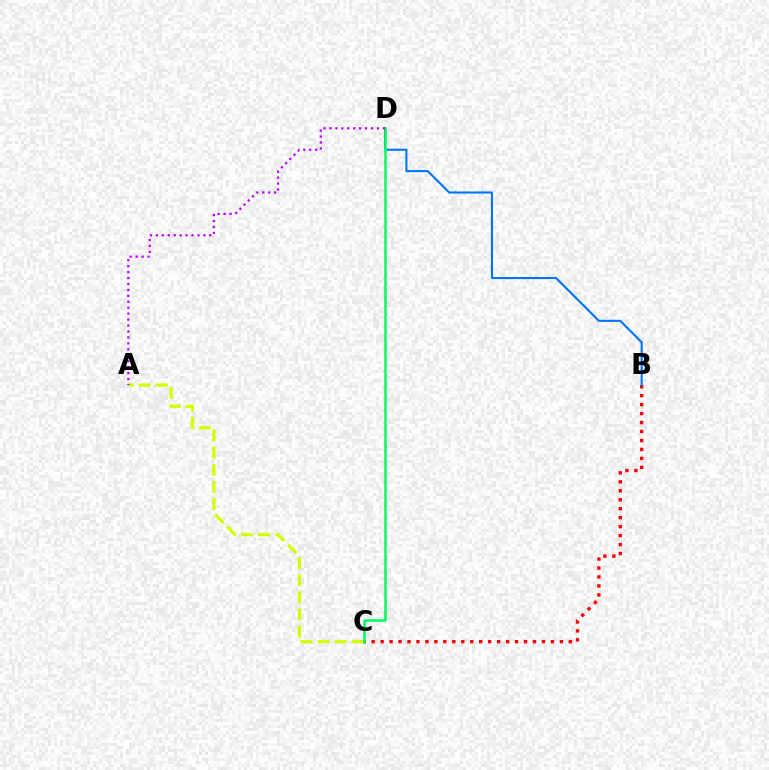{('B', 'C'): [{'color': '#ff0000', 'line_style': 'dotted', 'thickness': 2.44}], ('A', 'C'): [{'color': '#d1ff00', 'line_style': 'dashed', 'thickness': 2.32}], ('B', 'D'): [{'color': '#0074ff', 'line_style': 'solid', 'thickness': 1.51}], ('C', 'D'): [{'color': '#00ff5c', 'line_style': 'solid', 'thickness': 1.82}], ('A', 'D'): [{'color': '#b900ff', 'line_style': 'dotted', 'thickness': 1.61}]}